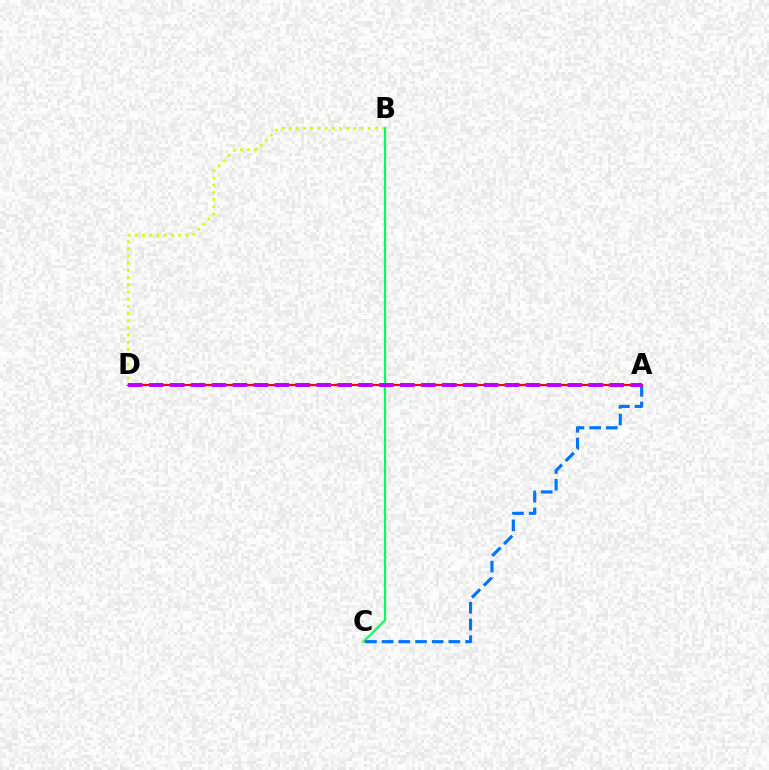{('A', 'D'): [{'color': '#ff0000', 'line_style': 'solid', 'thickness': 1.58}, {'color': '#b900ff', 'line_style': 'dashed', 'thickness': 2.84}], ('B', 'D'): [{'color': '#d1ff00', 'line_style': 'dotted', 'thickness': 1.96}], ('B', 'C'): [{'color': '#00ff5c', 'line_style': 'solid', 'thickness': 1.61}], ('A', 'C'): [{'color': '#0074ff', 'line_style': 'dashed', 'thickness': 2.27}]}